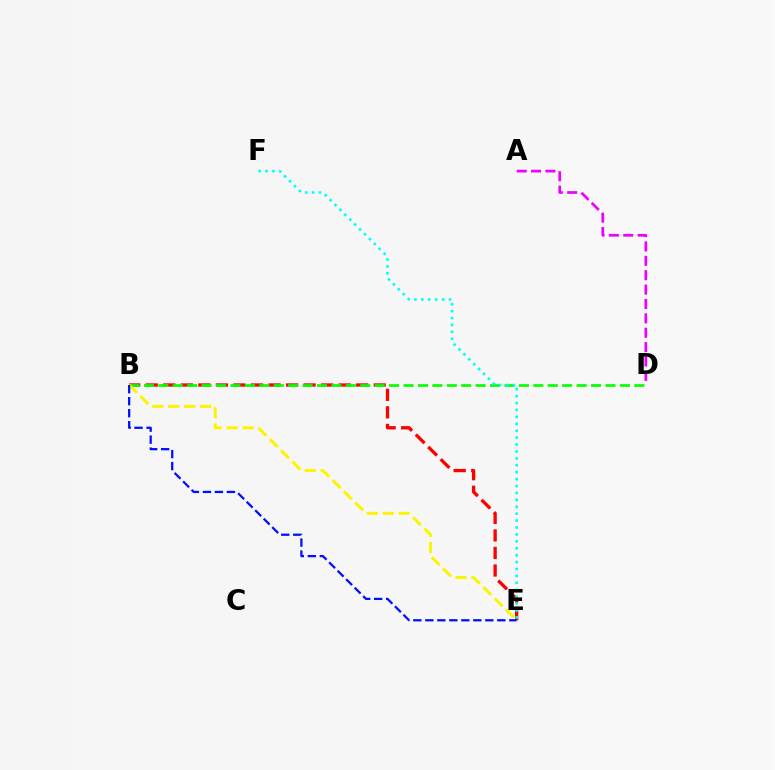{('B', 'E'): [{'color': '#ff0000', 'line_style': 'dashed', 'thickness': 2.38}, {'color': '#fcf500', 'line_style': 'dashed', 'thickness': 2.17}, {'color': '#0010ff', 'line_style': 'dashed', 'thickness': 1.63}], ('B', 'D'): [{'color': '#08ff00', 'line_style': 'dashed', 'thickness': 1.96}], ('E', 'F'): [{'color': '#00fff6', 'line_style': 'dotted', 'thickness': 1.88}], ('A', 'D'): [{'color': '#ee00ff', 'line_style': 'dashed', 'thickness': 1.95}]}